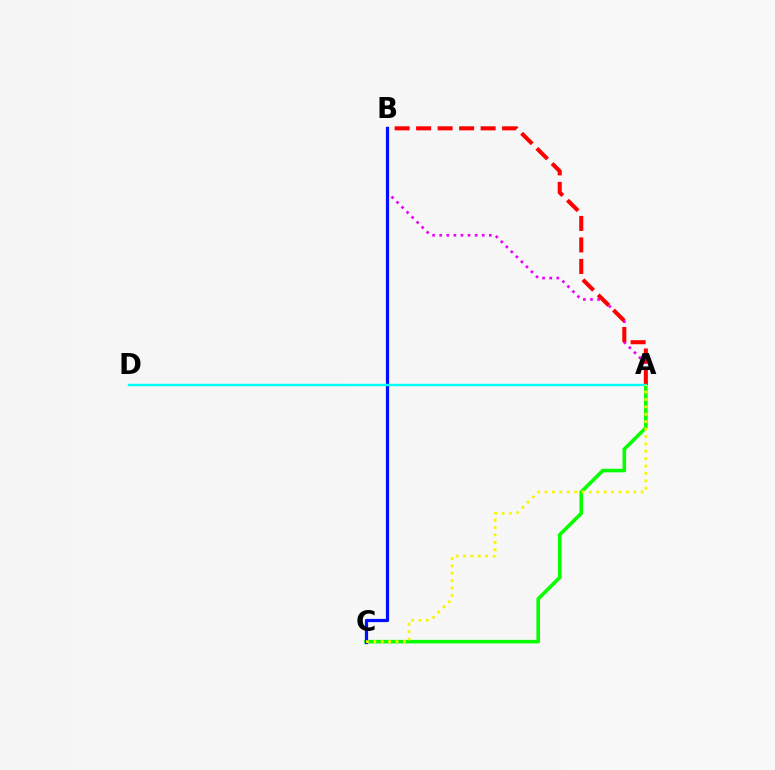{('A', 'C'): [{'color': '#08ff00', 'line_style': 'solid', 'thickness': 2.58}, {'color': '#fcf500', 'line_style': 'dotted', 'thickness': 2.01}], ('A', 'B'): [{'color': '#ee00ff', 'line_style': 'dotted', 'thickness': 1.93}, {'color': '#ff0000', 'line_style': 'dashed', 'thickness': 2.92}], ('B', 'C'): [{'color': '#0010ff', 'line_style': 'solid', 'thickness': 2.32}], ('A', 'D'): [{'color': '#00fff6', 'line_style': 'solid', 'thickness': 1.73}]}